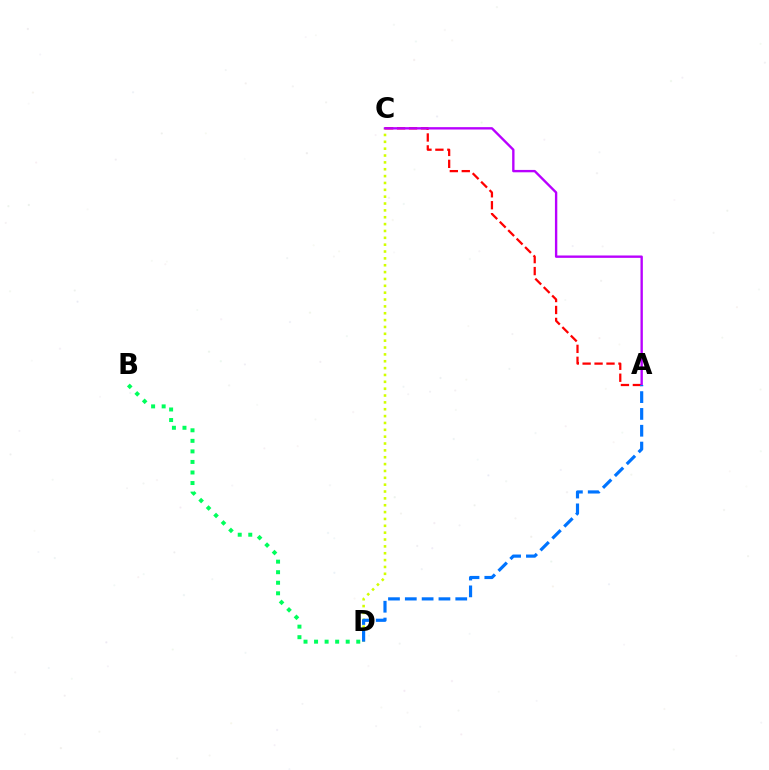{('A', 'C'): [{'color': '#ff0000', 'line_style': 'dashed', 'thickness': 1.62}, {'color': '#b900ff', 'line_style': 'solid', 'thickness': 1.7}], ('C', 'D'): [{'color': '#d1ff00', 'line_style': 'dotted', 'thickness': 1.86}], ('B', 'D'): [{'color': '#00ff5c', 'line_style': 'dotted', 'thickness': 2.87}], ('A', 'D'): [{'color': '#0074ff', 'line_style': 'dashed', 'thickness': 2.28}]}